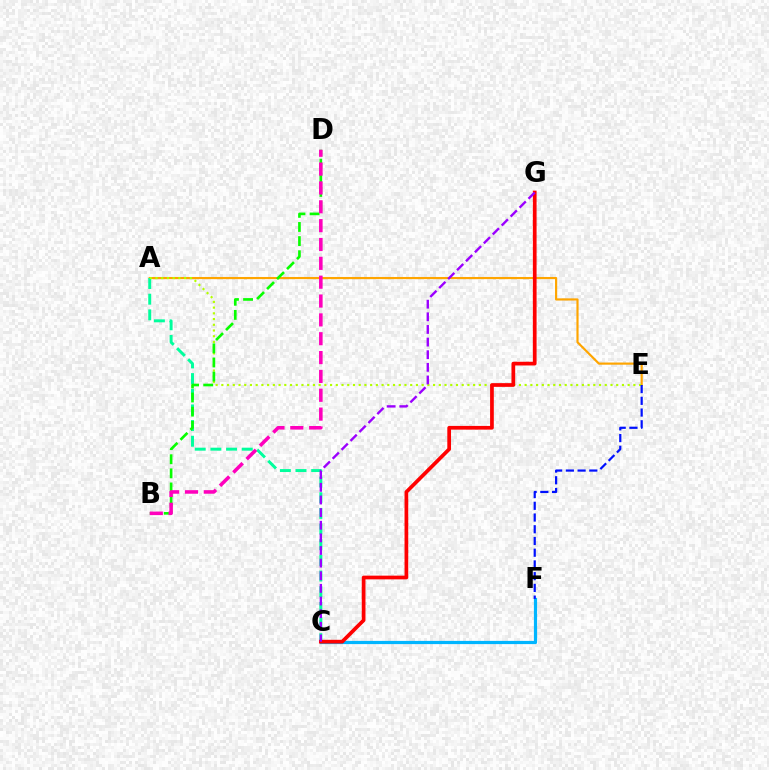{('A', 'E'): [{'color': '#ffa500', 'line_style': 'solid', 'thickness': 1.56}, {'color': '#b3ff00', 'line_style': 'dotted', 'thickness': 1.55}], ('A', 'C'): [{'color': '#00ff9d', 'line_style': 'dashed', 'thickness': 2.13}], ('B', 'D'): [{'color': '#08ff00', 'line_style': 'dashed', 'thickness': 1.92}, {'color': '#ff00bd', 'line_style': 'dashed', 'thickness': 2.56}], ('C', 'F'): [{'color': '#00b5ff', 'line_style': 'solid', 'thickness': 2.3}], ('C', 'G'): [{'color': '#ff0000', 'line_style': 'solid', 'thickness': 2.67}, {'color': '#9b00ff', 'line_style': 'dashed', 'thickness': 1.72}], ('E', 'F'): [{'color': '#0010ff', 'line_style': 'dashed', 'thickness': 1.59}]}